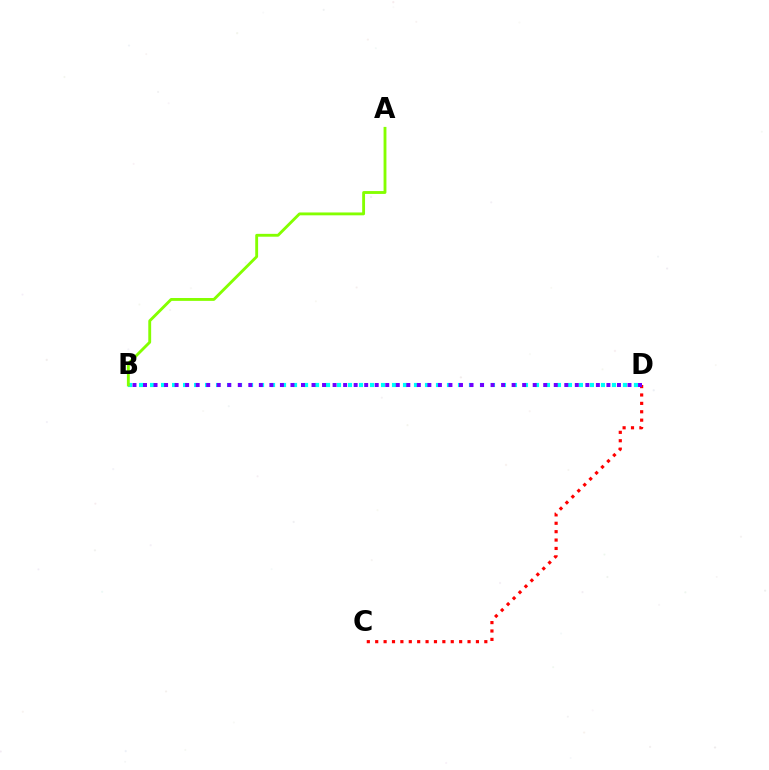{('B', 'D'): [{'color': '#00fff6', 'line_style': 'dotted', 'thickness': 2.99}, {'color': '#7200ff', 'line_style': 'dotted', 'thickness': 2.86}], ('C', 'D'): [{'color': '#ff0000', 'line_style': 'dotted', 'thickness': 2.28}], ('A', 'B'): [{'color': '#84ff00', 'line_style': 'solid', 'thickness': 2.06}]}